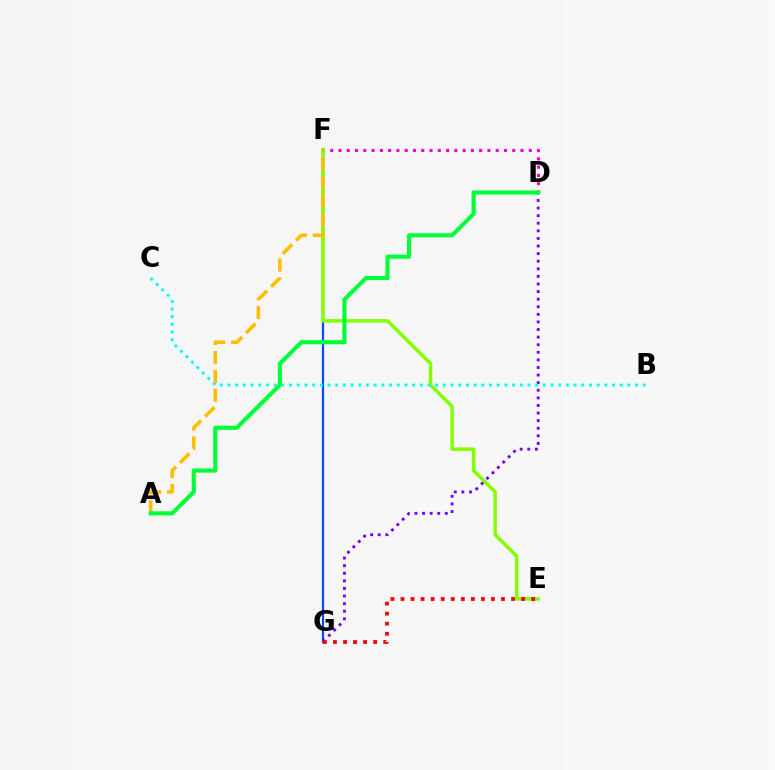{('F', 'G'): [{'color': '#004bff', 'line_style': 'solid', 'thickness': 1.6}], ('D', 'G'): [{'color': '#7200ff', 'line_style': 'dotted', 'thickness': 2.06}], ('D', 'F'): [{'color': '#ff00cf', 'line_style': 'dotted', 'thickness': 2.25}], ('E', 'F'): [{'color': '#84ff00', 'line_style': 'solid', 'thickness': 2.52}], ('E', 'G'): [{'color': '#ff0000', 'line_style': 'dotted', 'thickness': 2.73}], ('A', 'F'): [{'color': '#ffbd00', 'line_style': 'dashed', 'thickness': 2.56}], ('B', 'C'): [{'color': '#00fff6', 'line_style': 'dotted', 'thickness': 2.09}], ('A', 'D'): [{'color': '#00ff39', 'line_style': 'solid', 'thickness': 2.97}]}